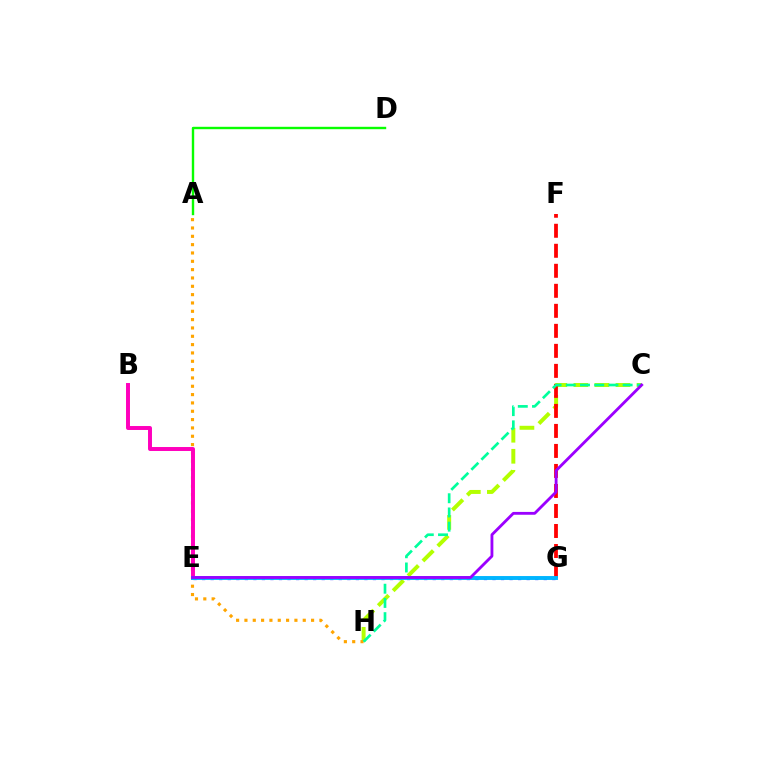{('C', 'H'): [{'color': '#b3ff00', 'line_style': 'dashed', 'thickness': 2.86}, {'color': '#00ff9d', 'line_style': 'dashed', 'thickness': 1.93}], ('E', 'G'): [{'color': '#0010ff', 'line_style': 'dotted', 'thickness': 2.32}, {'color': '#00b5ff', 'line_style': 'solid', 'thickness': 2.81}], ('F', 'G'): [{'color': '#ff0000', 'line_style': 'dashed', 'thickness': 2.72}], ('A', 'H'): [{'color': '#ffa500', 'line_style': 'dotted', 'thickness': 2.26}], ('A', 'D'): [{'color': '#08ff00', 'line_style': 'solid', 'thickness': 1.73}], ('B', 'E'): [{'color': '#ff00bd', 'line_style': 'solid', 'thickness': 2.85}], ('C', 'E'): [{'color': '#9b00ff', 'line_style': 'solid', 'thickness': 2.04}]}